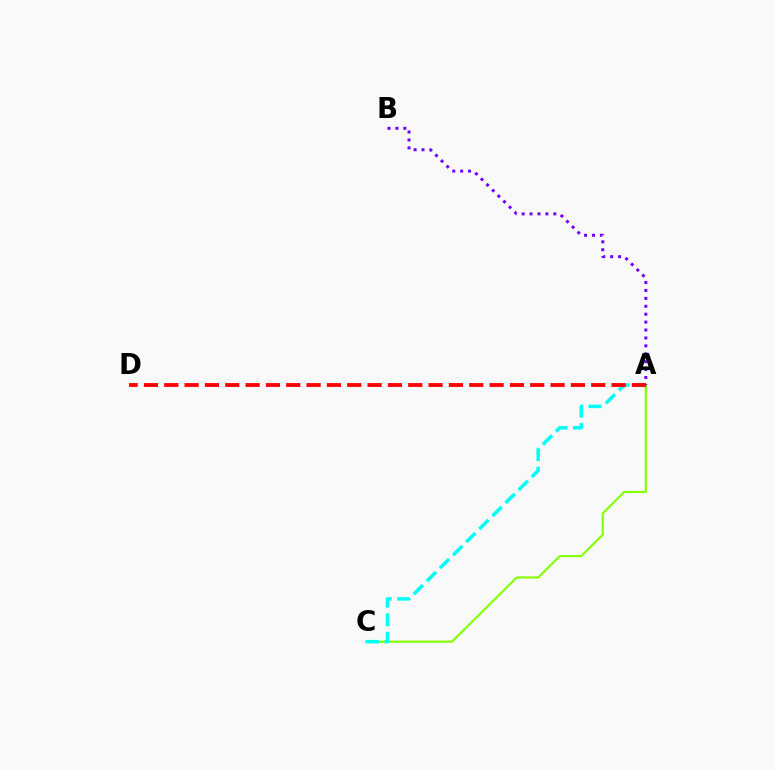{('A', 'C'): [{'color': '#84ff00', 'line_style': 'solid', 'thickness': 1.54}, {'color': '#00fff6', 'line_style': 'dashed', 'thickness': 2.51}], ('A', 'B'): [{'color': '#7200ff', 'line_style': 'dotted', 'thickness': 2.15}], ('A', 'D'): [{'color': '#ff0000', 'line_style': 'dashed', 'thickness': 2.76}]}